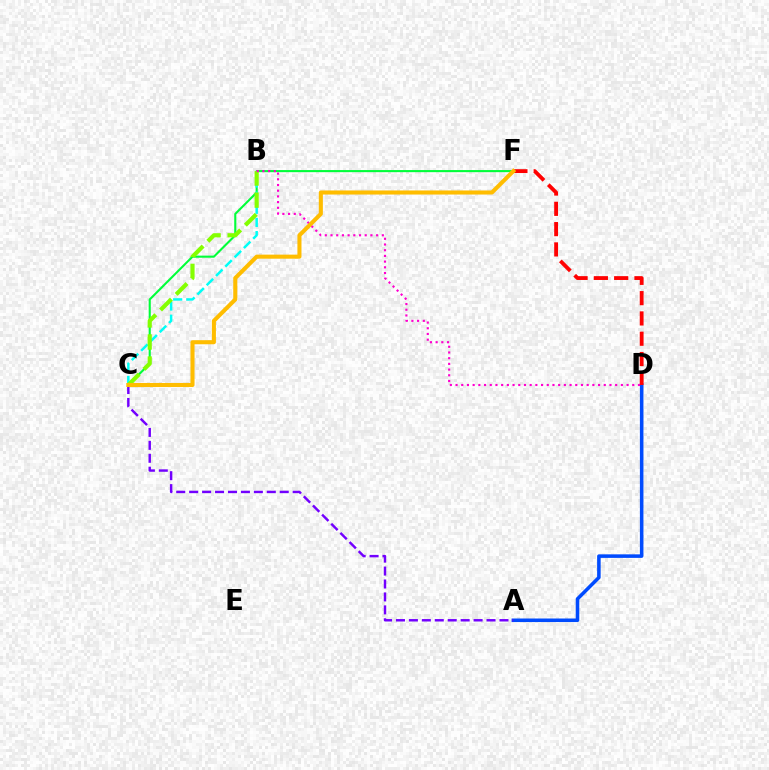{('C', 'F'): [{'color': '#00ff39', 'line_style': 'solid', 'thickness': 1.51}, {'color': '#ffbd00', 'line_style': 'solid', 'thickness': 2.93}], ('B', 'C'): [{'color': '#00fff6', 'line_style': 'dashed', 'thickness': 1.79}, {'color': '#84ff00', 'line_style': 'dashed', 'thickness': 3.0}], ('A', 'D'): [{'color': '#004bff', 'line_style': 'solid', 'thickness': 2.55}], ('D', 'F'): [{'color': '#ff0000', 'line_style': 'dashed', 'thickness': 2.76}], ('B', 'D'): [{'color': '#ff00cf', 'line_style': 'dotted', 'thickness': 1.55}], ('A', 'C'): [{'color': '#7200ff', 'line_style': 'dashed', 'thickness': 1.76}]}